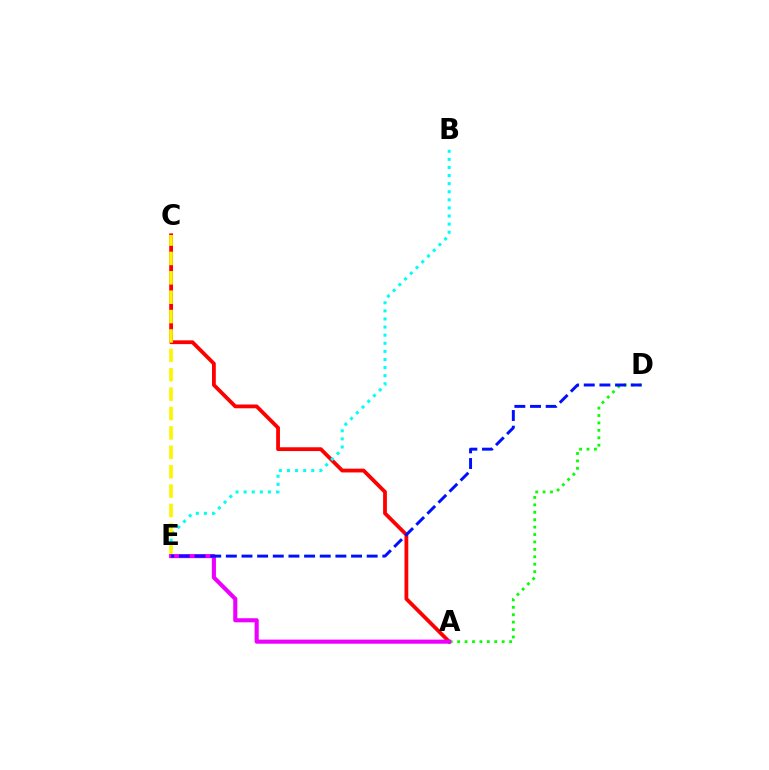{('A', 'C'): [{'color': '#ff0000', 'line_style': 'solid', 'thickness': 2.73}], ('B', 'E'): [{'color': '#00fff6', 'line_style': 'dotted', 'thickness': 2.2}], ('A', 'D'): [{'color': '#08ff00', 'line_style': 'dotted', 'thickness': 2.02}], ('C', 'E'): [{'color': '#fcf500', 'line_style': 'dashed', 'thickness': 2.63}], ('A', 'E'): [{'color': '#ee00ff', 'line_style': 'solid', 'thickness': 2.95}], ('D', 'E'): [{'color': '#0010ff', 'line_style': 'dashed', 'thickness': 2.13}]}